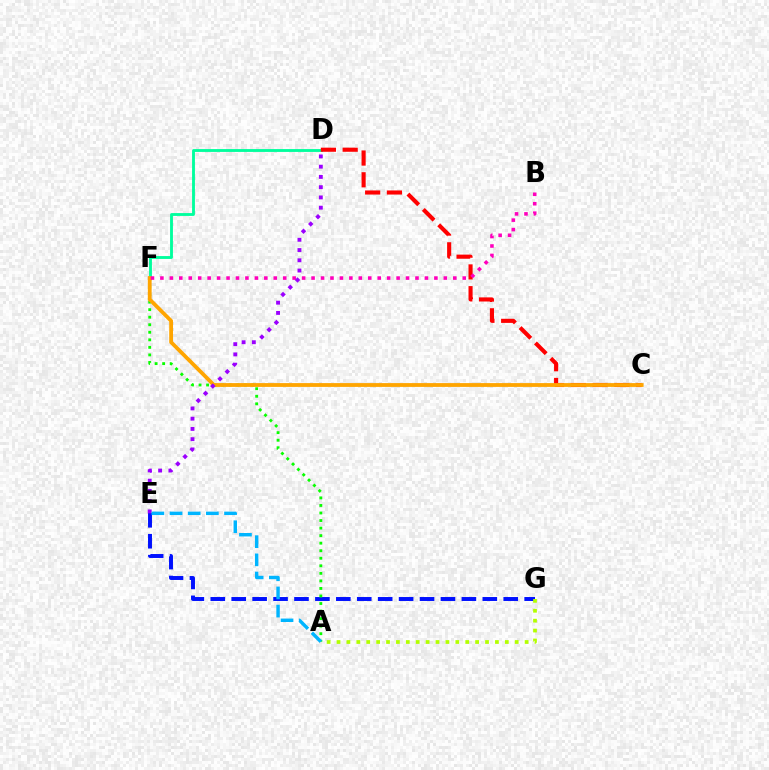{('E', 'G'): [{'color': '#0010ff', 'line_style': 'dashed', 'thickness': 2.84}], ('D', 'F'): [{'color': '#00ff9d', 'line_style': 'solid', 'thickness': 2.05}], ('A', 'F'): [{'color': '#08ff00', 'line_style': 'dotted', 'thickness': 2.05}], ('C', 'D'): [{'color': '#ff0000', 'line_style': 'dashed', 'thickness': 2.96}], ('C', 'F'): [{'color': '#ffa500', 'line_style': 'solid', 'thickness': 2.74}], ('A', 'G'): [{'color': '#b3ff00', 'line_style': 'dotted', 'thickness': 2.69}], ('B', 'F'): [{'color': '#ff00bd', 'line_style': 'dotted', 'thickness': 2.57}], ('D', 'E'): [{'color': '#9b00ff', 'line_style': 'dotted', 'thickness': 2.78}], ('A', 'E'): [{'color': '#00b5ff', 'line_style': 'dashed', 'thickness': 2.47}]}